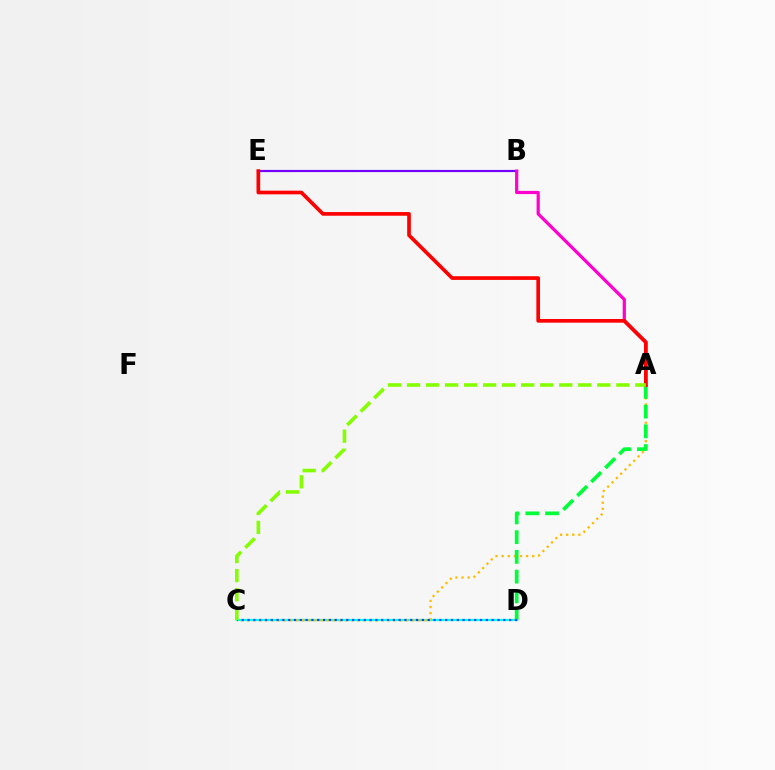{('C', 'D'): [{'color': '#00fff6', 'line_style': 'solid', 'thickness': 1.58}, {'color': '#004bff', 'line_style': 'dotted', 'thickness': 1.58}], ('B', 'E'): [{'color': '#7200ff', 'line_style': 'solid', 'thickness': 1.57}], ('A', 'C'): [{'color': '#ffbd00', 'line_style': 'dotted', 'thickness': 1.66}, {'color': '#84ff00', 'line_style': 'dashed', 'thickness': 2.59}], ('A', 'D'): [{'color': '#00ff39', 'line_style': 'dashed', 'thickness': 2.68}], ('A', 'B'): [{'color': '#ff00cf', 'line_style': 'solid', 'thickness': 2.31}], ('A', 'E'): [{'color': '#ff0000', 'line_style': 'solid', 'thickness': 2.65}]}